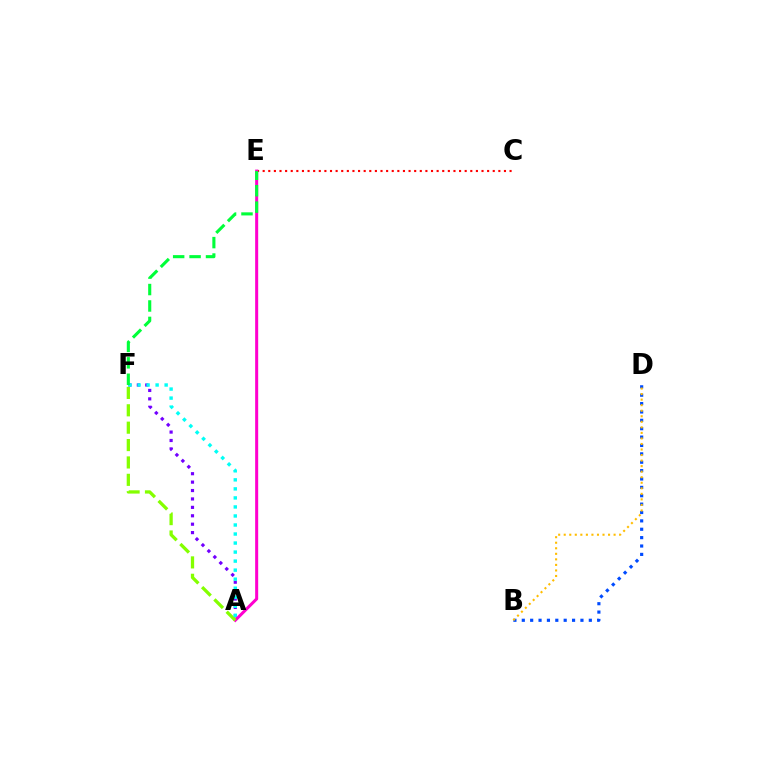{('C', 'E'): [{'color': '#ff0000', 'line_style': 'dotted', 'thickness': 1.52}], ('B', 'D'): [{'color': '#004bff', 'line_style': 'dotted', 'thickness': 2.28}, {'color': '#ffbd00', 'line_style': 'dotted', 'thickness': 1.51}], ('A', 'F'): [{'color': '#7200ff', 'line_style': 'dotted', 'thickness': 2.29}, {'color': '#84ff00', 'line_style': 'dashed', 'thickness': 2.36}, {'color': '#00fff6', 'line_style': 'dotted', 'thickness': 2.45}], ('A', 'E'): [{'color': '#ff00cf', 'line_style': 'solid', 'thickness': 2.19}], ('E', 'F'): [{'color': '#00ff39', 'line_style': 'dashed', 'thickness': 2.23}]}